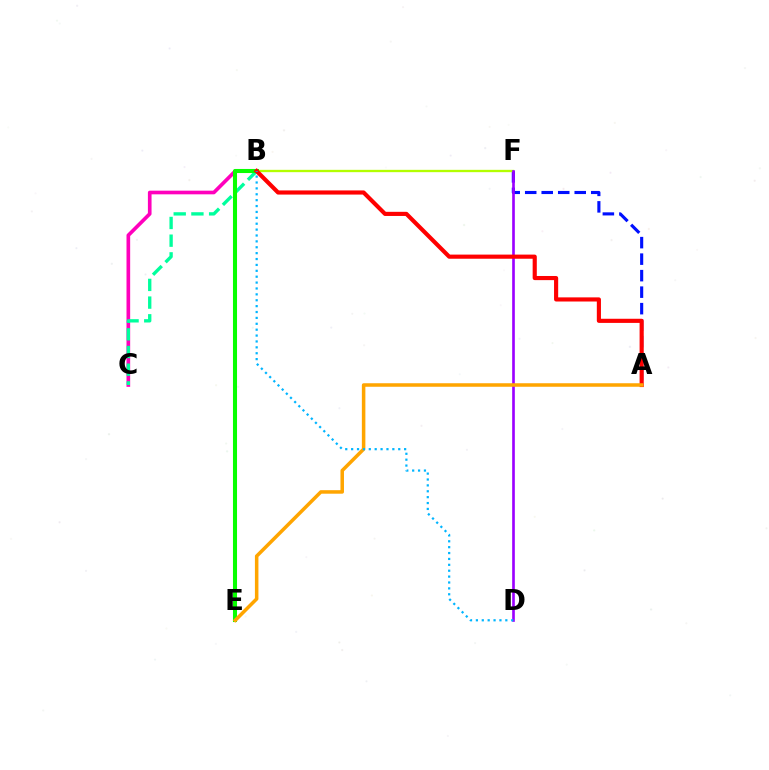{('B', 'C'): [{'color': '#ff00bd', 'line_style': 'solid', 'thickness': 2.63}, {'color': '#00ff9d', 'line_style': 'dashed', 'thickness': 2.4}], ('A', 'F'): [{'color': '#0010ff', 'line_style': 'dashed', 'thickness': 2.24}], ('B', 'F'): [{'color': '#b3ff00', 'line_style': 'solid', 'thickness': 1.68}], ('B', 'E'): [{'color': '#08ff00', 'line_style': 'solid', 'thickness': 2.93}], ('D', 'F'): [{'color': '#9b00ff', 'line_style': 'solid', 'thickness': 1.91}], ('A', 'B'): [{'color': '#ff0000', 'line_style': 'solid', 'thickness': 2.98}], ('A', 'E'): [{'color': '#ffa500', 'line_style': 'solid', 'thickness': 2.53}], ('B', 'D'): [{'color': '#00b5ff', 'line_style': 'dotted', 'thickness': 1.6}]}